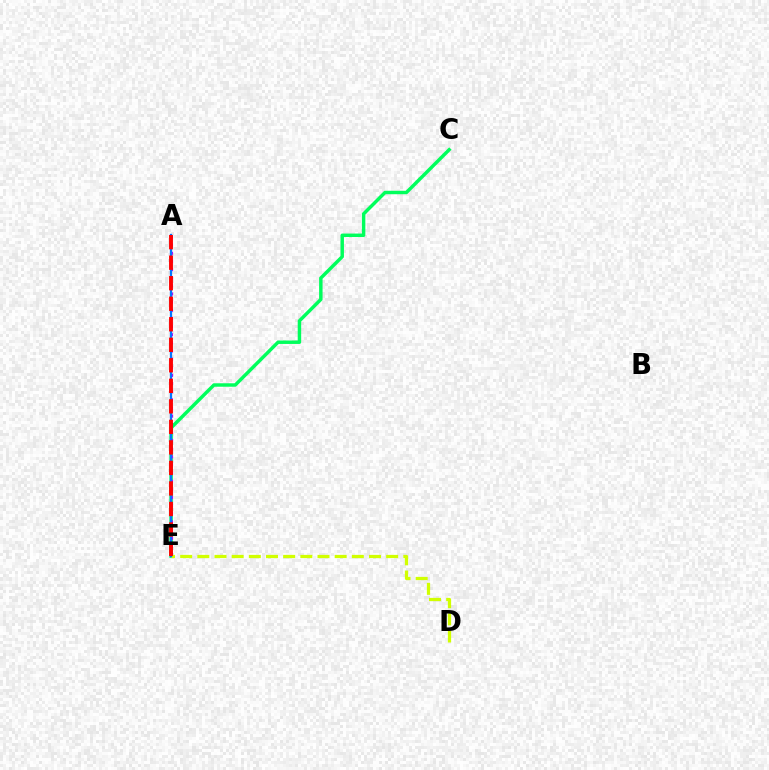{('C', 'E'): [{'color': '#00ff5c', 'line_style': 'solid', 'thickness': 2.48}], ('A', 'E'): [{'color': '#b900ff', 'line_style': 'dotted', 'thickness': 2.21}, {'color': '#0074ff', 'line_style': 'solid', 'thickness': 1.63}, {'color': '#ff0000', 'line_style': 'dashed', 'thickness': 2.79}], ('D', 'E'): [{'color': '#d1ff00', 'line_style': 'dashed', 'thickness': 2.33}]}